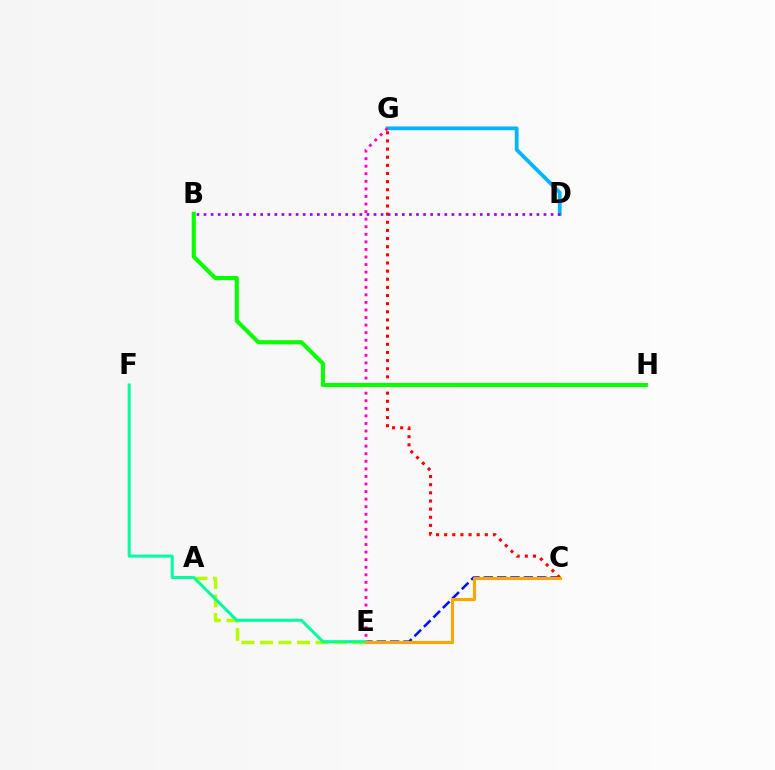{('C', 'E'): [{'color': '#0010ff', 'line_style': 'dashed', 'thickness': 1.81}, {'color': '#ffa500', 'line_style': 'solid', 'thickness': 2.24}], ('A', 'E'): [{'color': '#b3ff00', 'line_style': 'dashed', 'thickness': 2.51}], ('D', 'G'): [{'color': '#00b5ff', 'line_style': 'solid', 'thickness': 2.72}], ('C', 'G'): [{'color': '#ff0000', 'line_style': 'dotted', 'thickness': 2.21}], ('B', 'D'): [{'color': '#9b00ff', 'line_style': 'dotted', 'thickness': 1.92}], ('E', 'F'): [{'color': '#00ff9d', 'line_style': 'solid', 'thickness': 2.18}], ('E', 'G'): [{'color': '#ff00bd', 'line_style': 'dotted', 'thickness': 2.06}], ('B', 'H'): [{'color': '#08ff00', 'line_style': 'solid', 'thickness': 2.96}]}